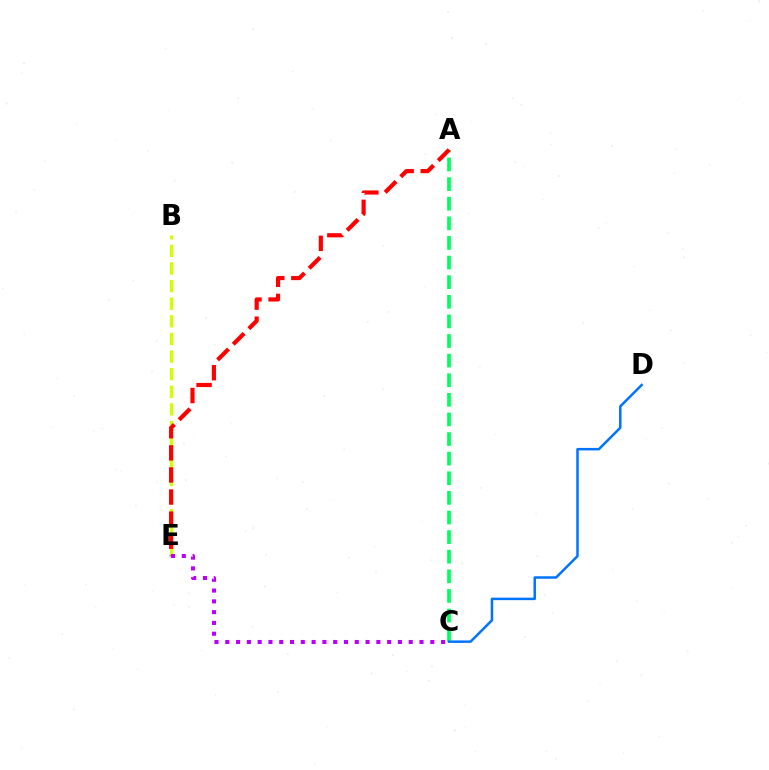{('B', 'E'): [{'color': '#d1ff00', 'line_style': 'dashed', 'thickness': 2.39}], ('A', 'C'): [{'color': '#00ff5c', 'line_style': 'dashed', 'thickness': 2.66}], ('A', 'E'): [{'color': '#ff0000', 'line_style': 'dashed', 'thickness': 3.0}], ('C', 'E'): [{'color': '#b900ff', 'line_style': 'dotted', 'thickness': 2.93}], ('C', 'D'): [{'color': '#0074ff', 'line_style': 'solid', 'thickness': 1.8}]}